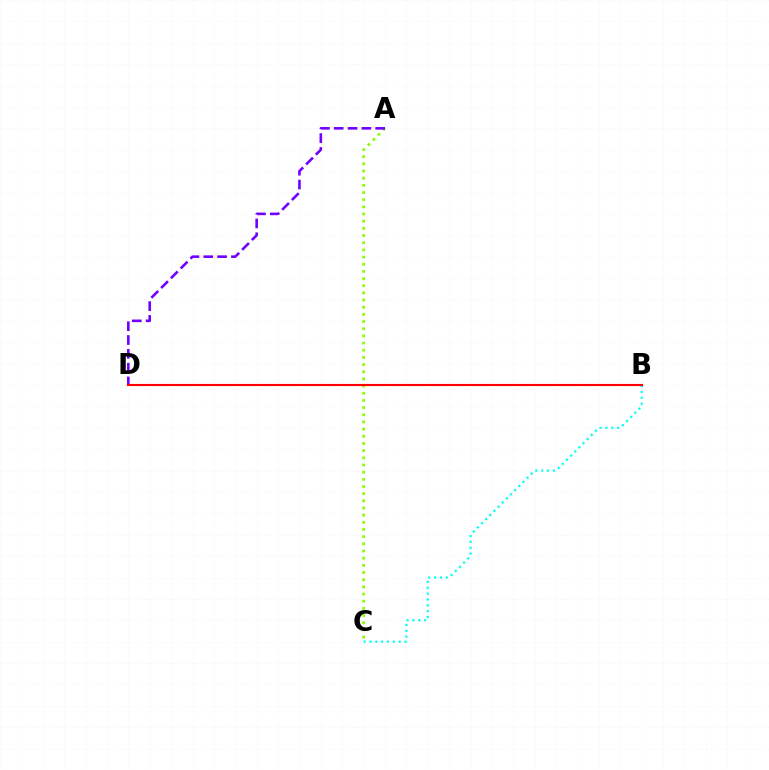{('A', 'C'): [{'color': '#84ff00', 'line_style': 'dotted', 'thickness': 1.95}], ('A', 'D'): [{'color': '#7200ff', 'line_style': 'dashed', 'thickness': 1.88}], ('B', 'C'): [{'color': '#00fff6', 'line_style': 'dotted', 'thickness': 1.59}], ('B', 'D'): [{'color': '#ff0000', 'line_style': 'solid', 'thickness': 1.52}]}